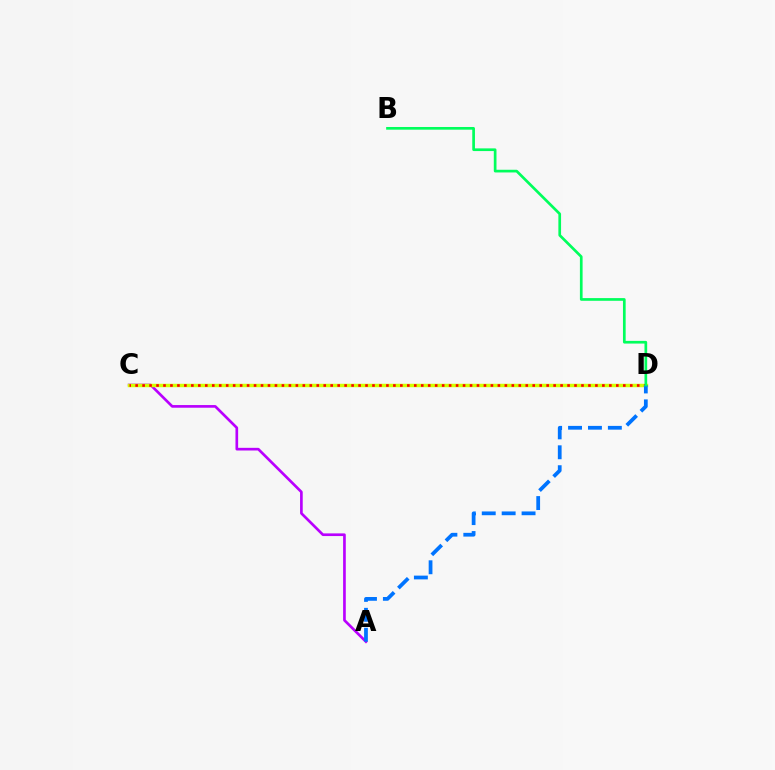{('A', 'C'): [{'color': '#b900ff', 'line_style': 'solid', 'thickness': 1.92}], ('C', 'D'): [{'color': '#d1ff00', 'line_style': 'solid', 'thickness': 2.49}, {'color': '#ff0000', 'line_style': 'dotted', 'thickness': 1.89}], ('A', 'D'): [{'color': '#0074ff', 'line_style': 'dashed', 'thickness': 2.7}], ('B', 'D'): [{'color': '#00ff5c', 'line_style': 'solid', 'thickness': 1.94}]}